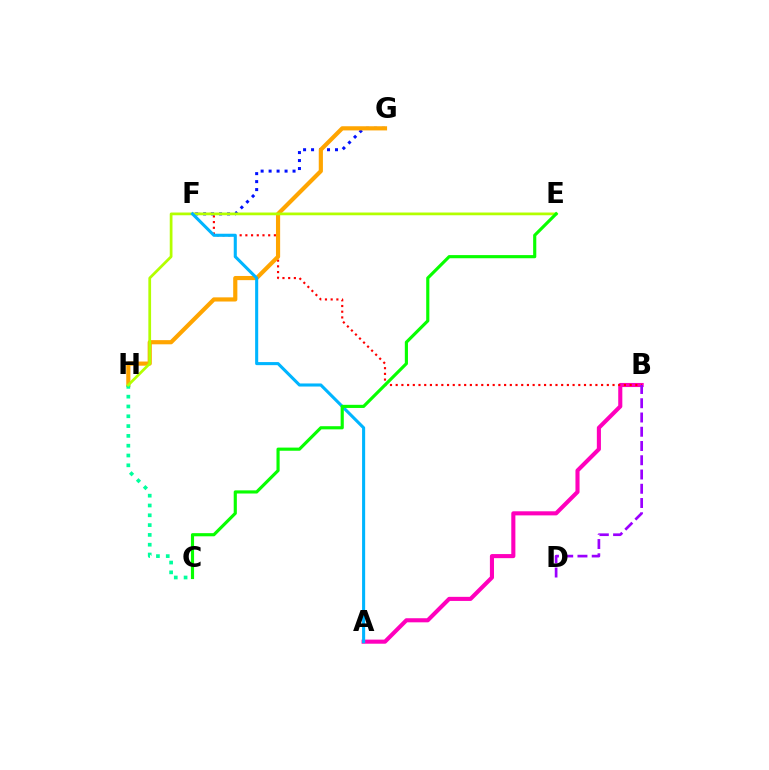{('A', 'B'): [{'color': '#ff00bd', 'line_style': 'solid', 'thickness': 2.94}], ('B', 'F'): [{'color': '#ff0000', 'line_style': 'dotted', 'thickness': 1.55}], ('F', 'G'): [{'color': '#0010ff', 'line_style': 'dotted', 'thickness': 2.17}], ('G', 'H'): [{'color': '#ffa500', 'line_style': 'solid', 'thickness': 3.0}], ('C', 'H'): [{'color': '#00ff9d', 'line_style': 'dotted', 'thickness': 2.66}], ('B', 'D'): [{'color': '#9b00ff', 'line_style': 'dashed', 'thickness': 1.94}], ('E', 'H'): [{'color': '#b3ff00', 'line_style': 'solid', 'thickness': 1.97}], ('A', 'F'): [{'color': '#00b5ff', 'line_style': 'solid', 'thickness': 2.21}], ('C', 'E'): [{'color': '#08ff00', 'line_style': 'solid', 'thickness': 2.27}]}